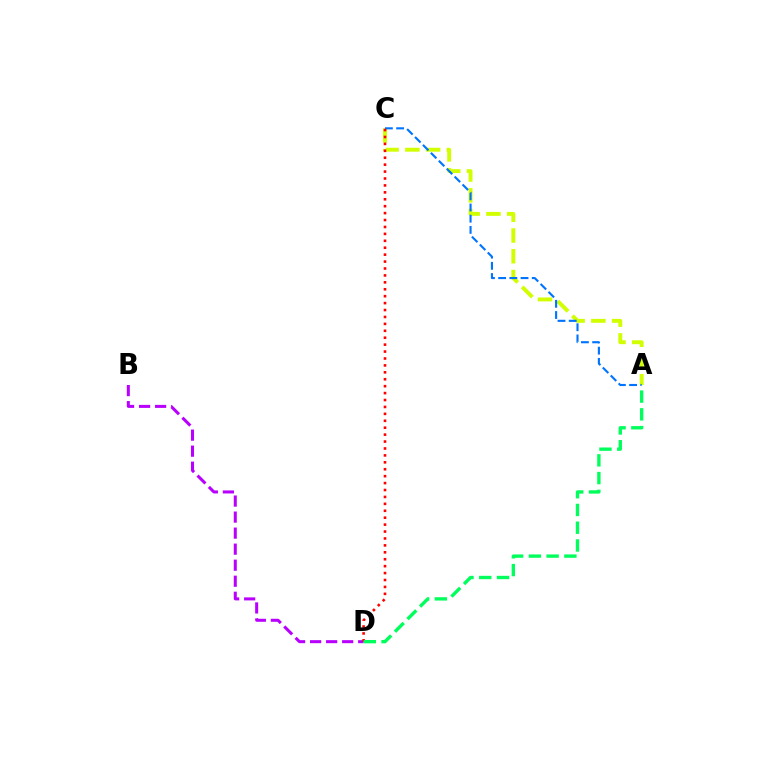{('A', 'C'): [{'color': '#d1ff00', 'line_style': 'dashed', 'thickness': 2.82}, {'color': '#0074ff', 'line_style': 'dashed', 'thickness': 1.52}], ('B', 'D'): [{'color': '#b900ff', 'line_style': 'dashed', 'thickness': 2.18}], ('C', 'D'): [{'color': '#ff0000', 'line_style': 'dotted', 'thickness': 1.88}], ('A', 'D'): [{'color': '#00ff5c', 'line_style': 'dashed', 'thickness': 2.41}]}